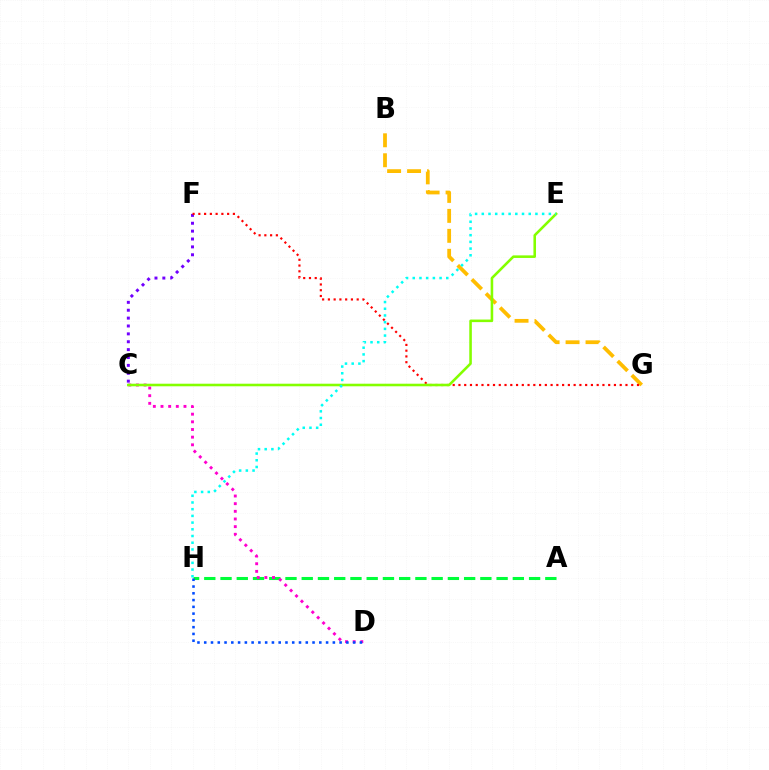{('B', 'G'): [{'color': '#ffbd00', 'line_style': 'dashed', 'thickness': 2.71}], ('A', 'H'): [{'color': '#00ff39', 'line_style': 'dashed', 'thickness': 2.21}], ('C', 'D'): [{'color': '#ff00cf', 'line_style': 'dotted', 'thickness': 2.08}], ('C', 'F'): [{'color': '#7200ff', 'line_style': 'dotted', 'thickness': 2.14}], ('F', 'G'): [{'color': '#ff0000', 'line_style': 'dotted', 'thickness': 1.56}], ('C', 'E'): [{'color': '#84ff00', 'line_style': 'solid', 'thickness': 1.85}], ('E', 'H'): [{'color': '#00fff6', 'line_style': 'dotted', 'thickness': 1.82}], ('D', 'H'): [{'color': '#004bff', 'line_style': 'dotted', 'thickness': 1.84}]}